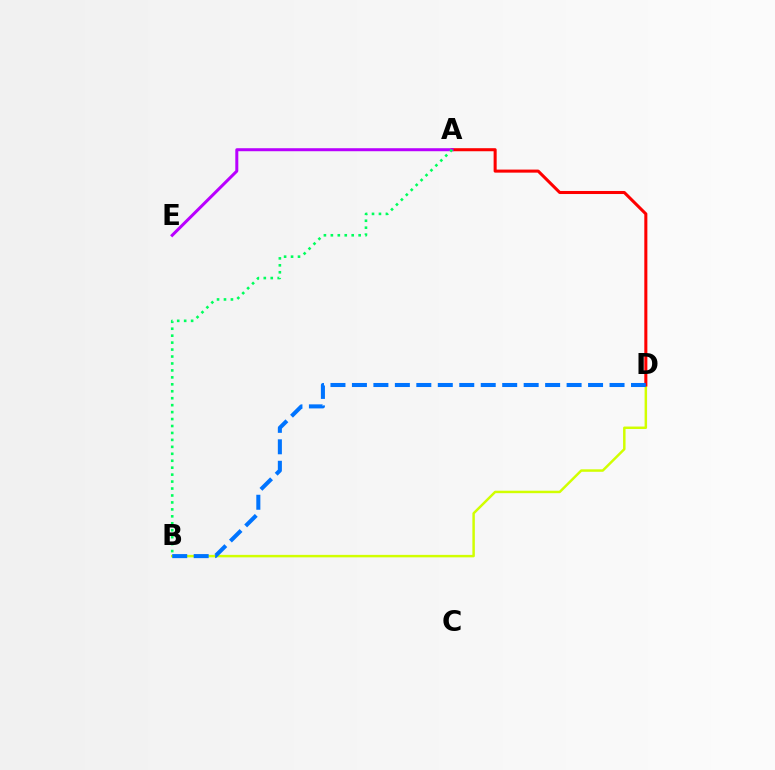{('B', 'D'): [{'color': '#d1ff00', 'line_style': 'solid', 'thickness': 1.78}, {'color': '#0074ff', 'line_style': 'dashed', 'thickness': 2.92}], ('A', 'D'): [{'color': '#ff0000', 'line_style': 'solid', 'thickness': 2.2}], ('A', 'E'): [{'color': '#b900ff', 'line_style': 'solid', 'thickness': 2.17}], ('A', 'B'): [{'color': '#00ff5c', 'line_style': 'dotted', 'thickness': 1.89}]}